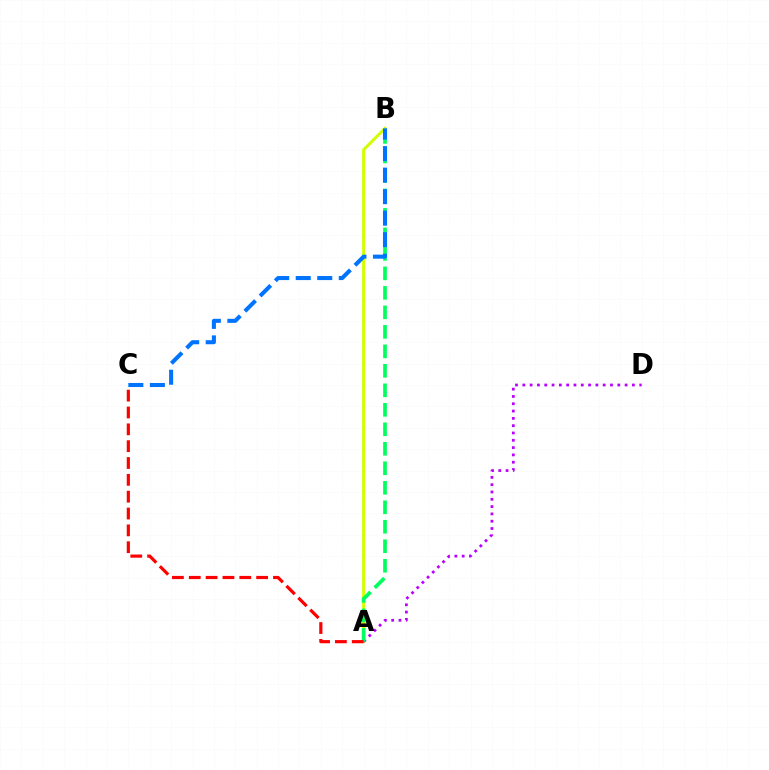{('A', 'B'): [{'color': '#d1ff00', 'line_style': 'solid', 'thickness': 2.15}, {'color': '#00ff5c', 'line_style': 'dashed', 'thickness': 2.65}], ('A', 'D'): [{'color': '#b900ff', 'line_style': 'dotted', 'thickness': 1.99}], ('B', 'C'): [{'color': '#0074ff', 'line_style': 'dashed', 'thickness': 2.92}], ('A', 'C'): [{'color': '#ff0000', 'line_style': 'dashed', 'thickness': 2.29}]}